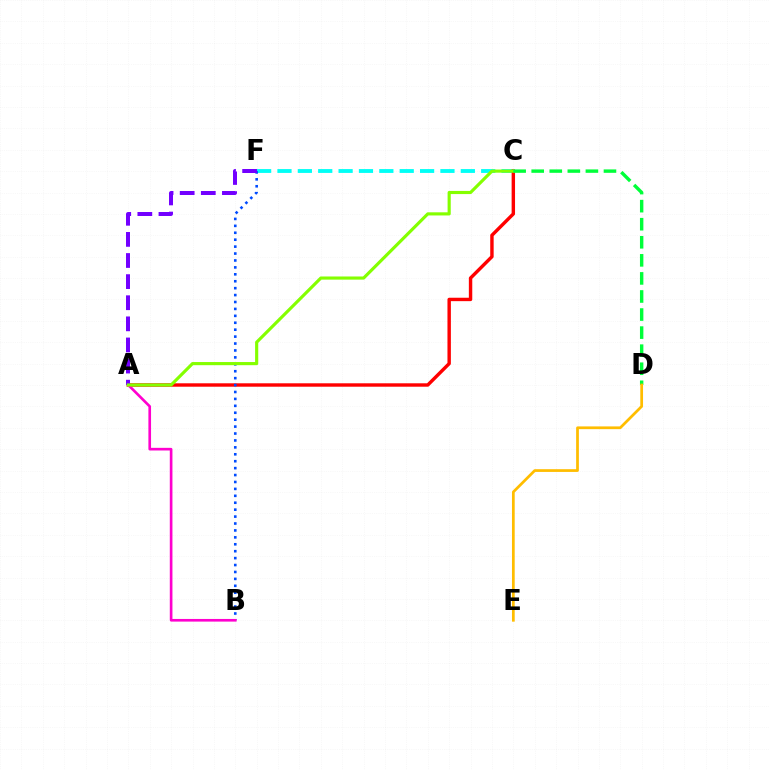{('C', 'F'): [{'color': '#00fff6', 'line_style': 'dashed', 'thickness': 2.77}], ('A', 'C'): [{'color': '#ff0000', 'line_style': 'solid', 'thickness': 2.46}, {'color': '#84ff00', 'line_style': 'solid', 'thickness': 2.26}], ('B', 'F'): [{'color': '#004bff', 'line_style': 'dotted', 'thickness': 1.88}], ('A', 'B'): [{'color': '#ff00cf', 'line_style': 'solid', 'thickness': 1.91}], ('A', 'F'): [{'color': '#7200ff', 'line_style': 'dashed', 'thickness': 2.87}], ('C', 'D'): [{'color': '#00ff39', 'line_style': 'dashed', 'thickness': 2.45}], ('D', 'E'): [{'color': '#ffbd00', 'line_style': 'solid', 'thickness': 1.97}]}